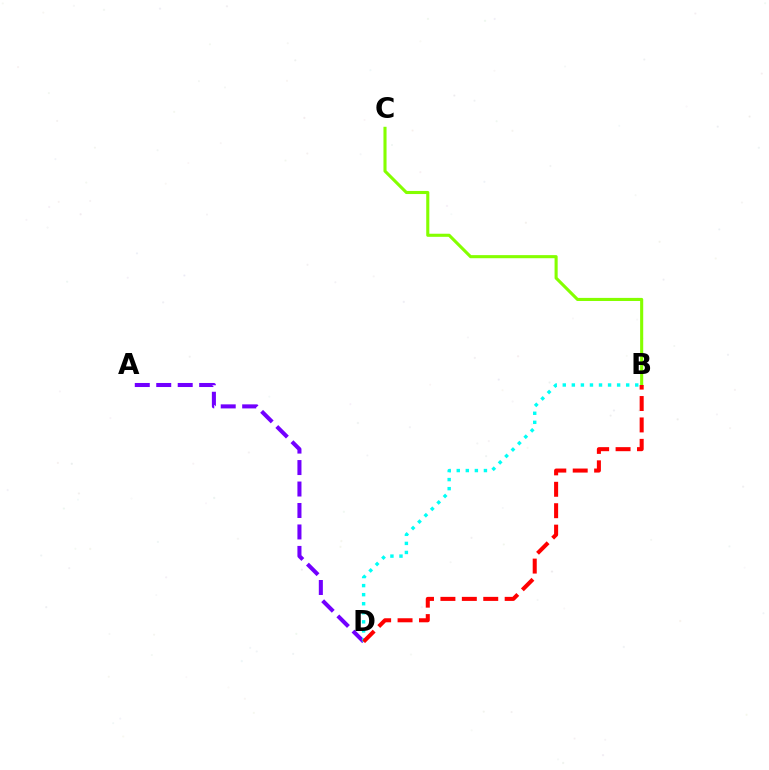{('B', 'C'): [{'color': '#84ff00', 'line_style': 'solid', 'thickness': 2.23}], ('A', 'D'): [{'color': '#7200ff', 'line_style': 'dashed', 'thickness': 2.92}], ('B', 'D'): [{'color': '#00fff6', 'line_style': 'dotted', 'thickness': 2.46}, {'color': '#ff0000', 'line_style': 'dashed', 'thickness': 2.91}]}